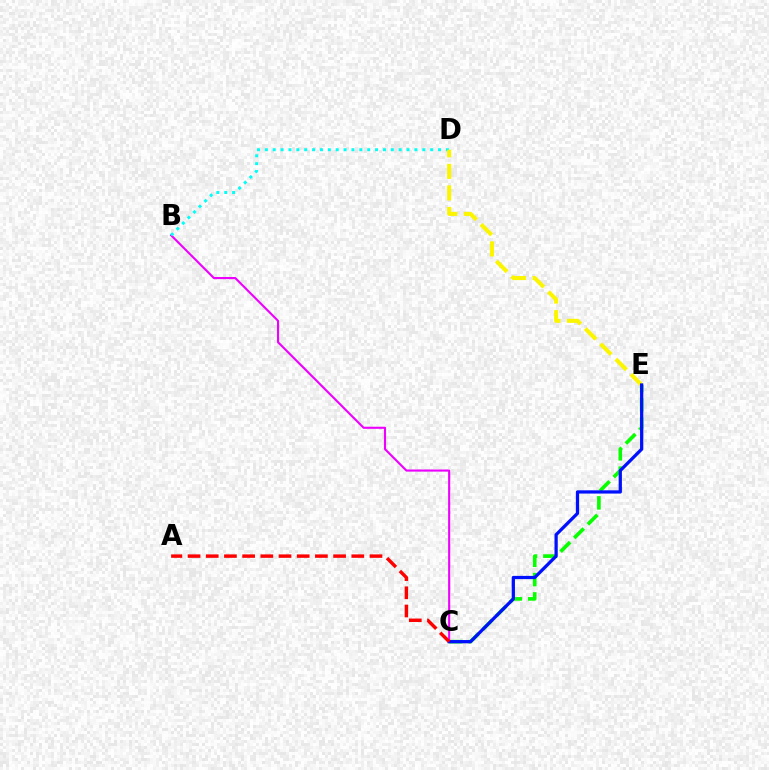{('B', 'C'): [{'color': '#ee00ff', 'line_style': 'solid', 'thickness': 1.51}], ('B', 'D'): [{'color': '#00fff6', 'line_style': 'dotted', 'thickness': 2.14}], ('C', 'E'): [{'color': '#08ff00', 'line_style': 'dashed', 'thickness': 2.62}, {'color': '#0010ff', 'line_style': 'solid', 'thickness': 2.34}], ('D', 'E'): [{'color': '#fcf500', 'line_style': 'dashed', 'thickness': 2.93}], ('A', 'C'): [{'color': '#ff0000', 'line_style': 'dashed', 'thickness': 2.47}]}